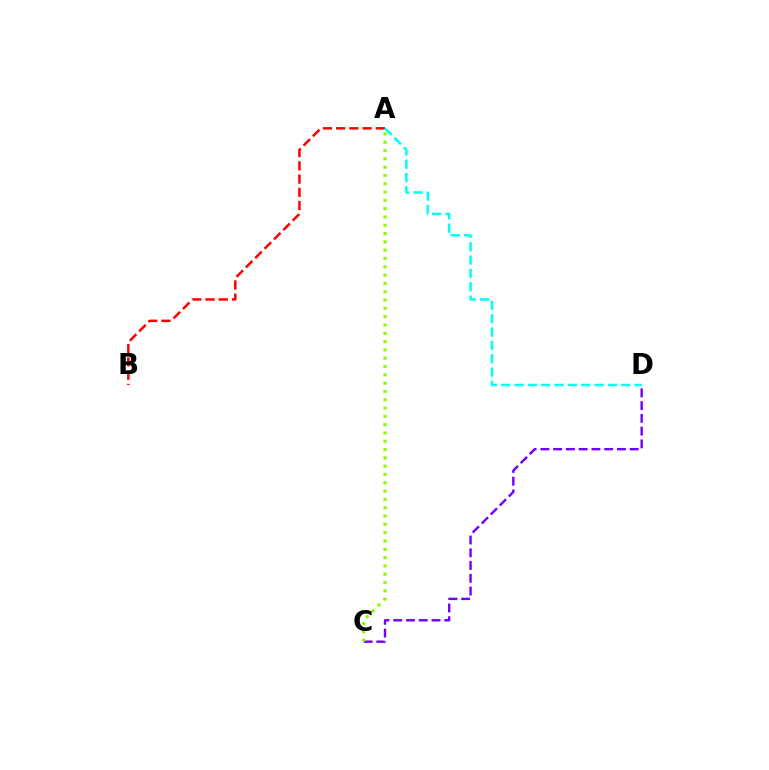{('A', 'B'): [{'color': '#ff0000', 'line_style': 'dashed', 'thickness': 1.8}], ('A', 'D'): [{'color': '#00fff6', 'line_style': 'dashed', 'thickness': 1.81}], ('C', 'D'): [{'color': '#7200ff', 'line_style': 'dashed', 'thickness': 1.73}], ('A', 'C'): [{'color': '#84ff00', 'line_style': 'dotted', 'thickness': 2.26}]}